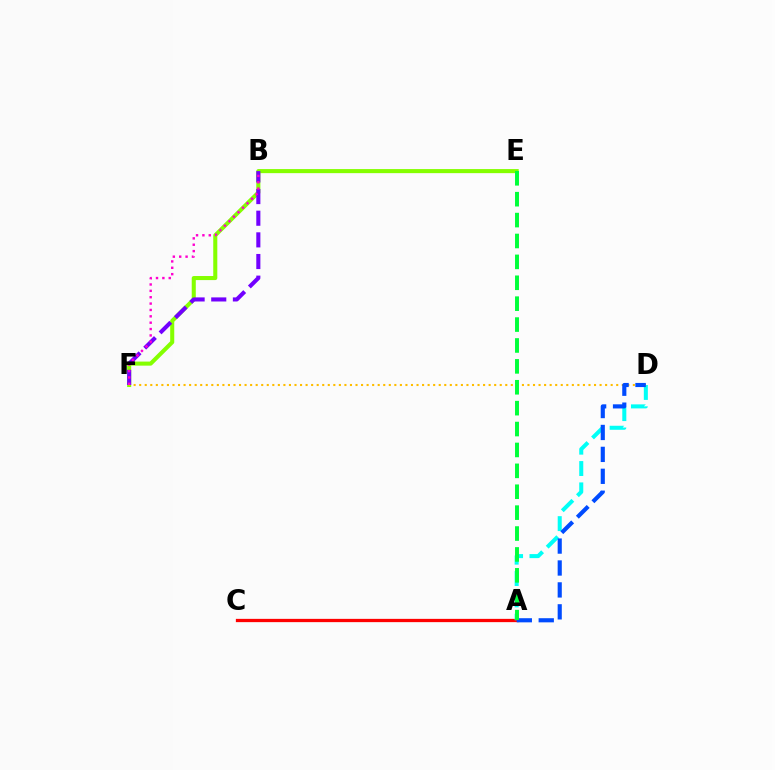{('A', 'C'): [{'color': '#ff0000', 'line_style': 'solid', 'thickness': 2.35}], ('A', 'D'): [{'color': '#00fff6', 'line_style': 'dashed', 'thickness': 2.9}, {'color': '#004bff', 'line_style': 'dashed', 'thickness': 2.98}], ('E', 'F'): [{'color': '#84ff00', 'line_style': 'solid', 'thickness': 2.93}], ('D', 'F'): [{'color': '#ffbd00', 'line_style': 'dotted', 'thickness': 1.51}], ('B', 'F'): [{'color': '#7200ff', 'line_style': 'dashed', 'thickness': 2.94}, {'color': '#ff00cf', 'line_style': 'dotted', 'thickness': 1.73}], ('A', 'E'): [{'color': '#00ff39', 'line_style': 'dashed', 'thickness': 2.84}]}